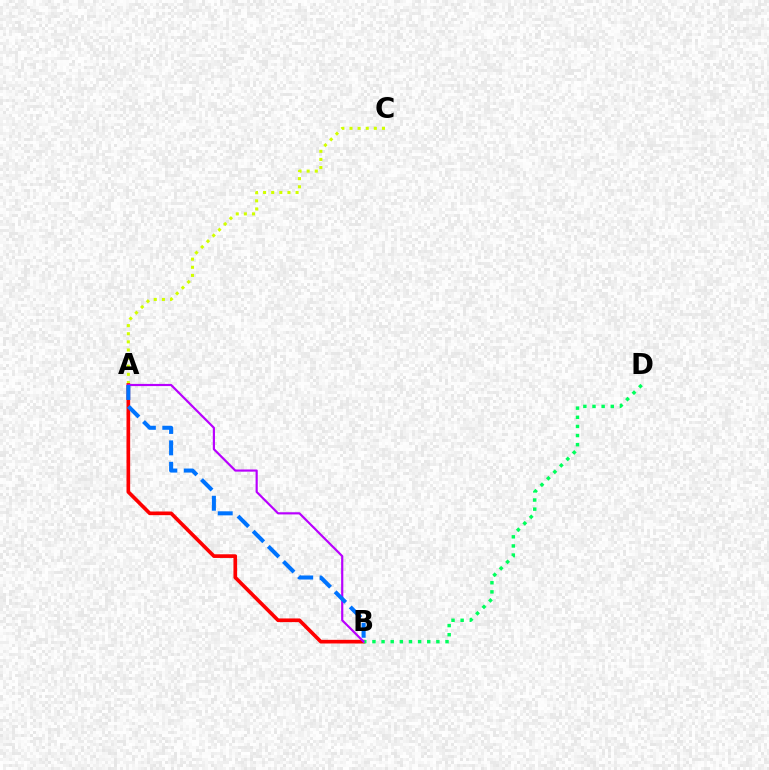{('A', 'C'): [{'color': '#d1ff00', 'line_style': 'dotted', 'thickness': 2.21}], ('A', 'B'): [{'color': '#ff0000', 'line_style': 'solid', 'thickness': 2.64}, {'color': '#b900ff', 'line_style': 'solid', 'thickness': 1.57}, {'color': '#0074ff', 'line_style': 'dashed', 'thickness': 2.91}], ('B', 'D'): [{'color': '#00ff5c', 'line_style': 'dotted', 'thickness': 2.48}]}